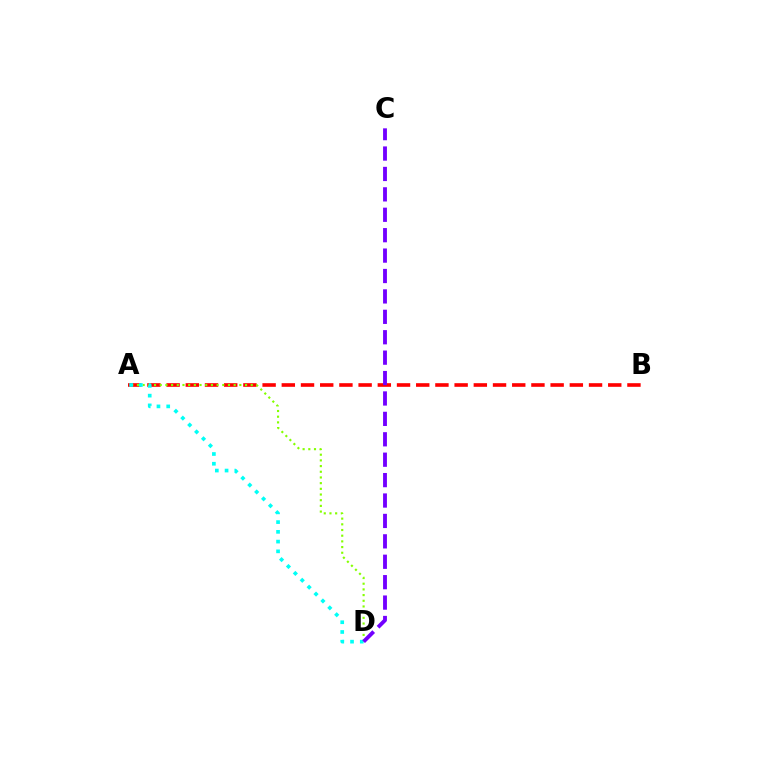{('A', 'B'): [{'color': '#ff0000', 'line_style': 'dashed', 'thickness': 2.61}], ('A', 'D'): [{'color': '#84ff00', 'line_style': 'dotted', 'thickness': 1.55}, {'color': '#00fff6', 'line_style': 'dotted', 'thickness': 2.65}], ('C', 'D'): [{'color': '#7200ff', 'line_style': 'dashed', 'thickness': 2.77}]}